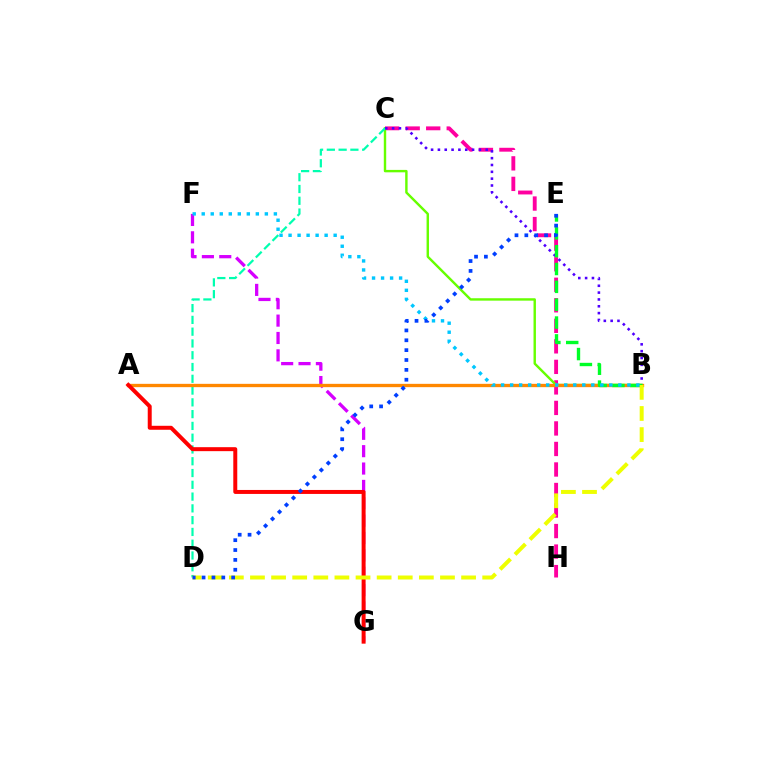{('F', 'G'): [{'color': '#d600ff', 'line_style': 'dashed', 'thickness': 2.36}], ('C', 'H'): [{'color': '#ff00a0', 'line_style': 'dashed', 'thickness': 2.79}], ('B', 'C'): [{'color': '#66ff00', 'line_style': 'solid', 'thickness': 1.74}, {'color': '#4f00ff', 'line_style': 'dotted', 'thickness': 1.86}], ('C', 'D'): [{'color': '#00ffaf', 'line_style': 'dashed', 'thickness': 1.6}], ('A', 'B'): [{'color': '#ff8800', 'line_style': 'solid', 'thickness': 2.39}], ('B', 'E'): [{'color': '#00ff27', 'line_style': 'dashed', 'thickness': 2.42}], ('A', 'G'): [{'color': '#ff0000', 'line_style': 'solid', 'thickness': 2.86}], ('B', 'F'): [{'color': '#00c7ff', 'line_style': 'dotted', 'thickness': 2.45}], ('B', 'D'): [{'color': '#eeff00', 'line_style': 'dashed', 'thickness': 2.87}], ('D', 'E'): [{'color': '#003fff', 'line_style': 'dotted', 'thickness': 2.68}]}